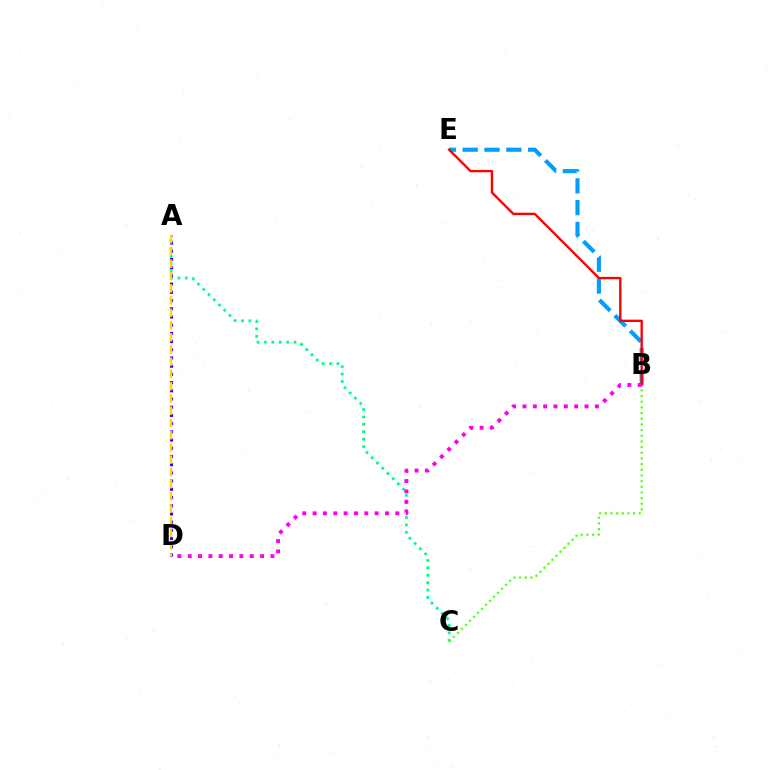{('A', 'C'): [{'color': '#00ff86', 'line_style': 'dotted', 'thickness': 2.01}], ('B', 'E'): [{'color': '#009eff', 'line_style': 'dashed', 'thickness': 2.96}, {'color': '#ff0000', 'line_style': 'solid', 'thickness': 1.71}], ('B', 'C'): [{'color': '#4fff00', 'line_style': 'dotted', 'thickness': 1.54}], ('A', 'D'): [{'color': '#3700ff', 'line_style': 'dotted', 'thickness': 2.23}, {'color': '#ffd500', 'line_style': 'dashed', 'thickness': 1.66}], ('B', 'D'): [{'color': '#ff00ed', 'line_style': 'dotted', 'thickness': 2.81}]}